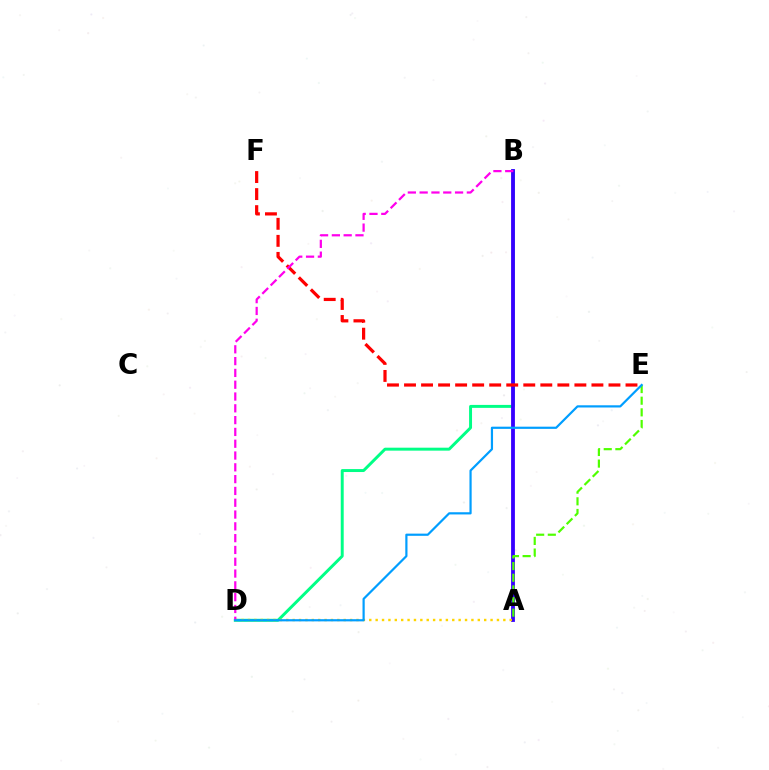{('B', 'D'): [{'color': '#00ff86', 'line_style': 'solid', 'thickness': 2.13}, {'color': '#ff00ed', 'line_style': 'dashed', 'thickness': 1.6}], ('A', 'B'): [{'color': '#3700ff', 'line_style': 'solid', 'thickness': 2.75}], ('A', 'D'): [{'color': '#ffd500', 'line_style': 'dotted', 'thickness': 1.73}], ('E', 'F'): [{'color': '#ff0000', 'line_style': 'dashed', 'thickness': 2.31}], ('A', 'E'): [{'color': '#4fff00', 'line_style': 'dashed', 'thickness': 1.58}], ('D', 'E'): [{'color': '#009eff', 'line_style': 'solid', 'thickness': 1.58}]}